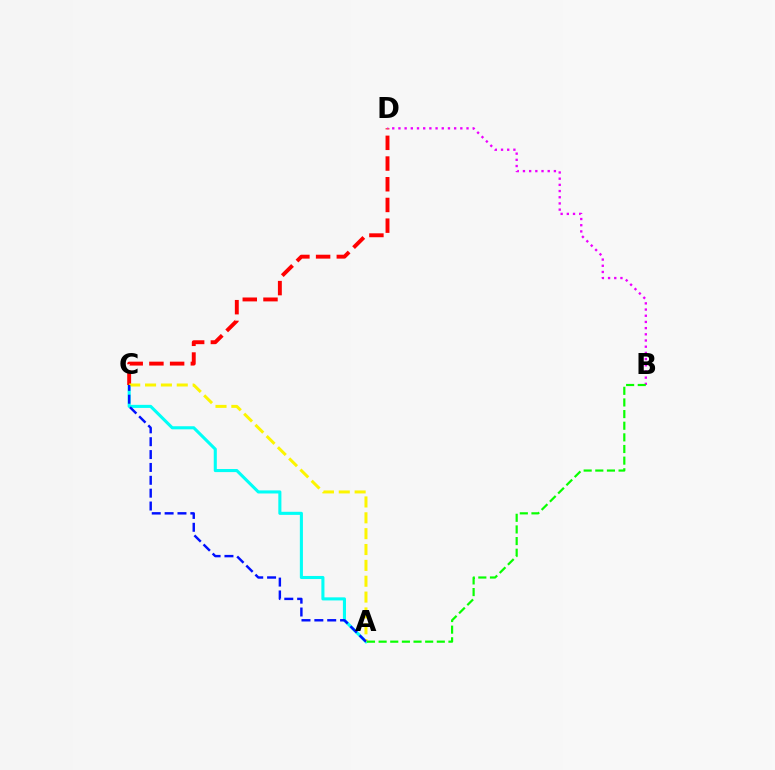{('A', 'C'): [{'color': '#00fff6', 'line_style': 'solid', 'thickness': 2.22}, {'color': '#fcf500', 'line_style': 'dashed', 'thickness': 2.15}, {'color': '#0010ff', 'line_style': 'dashed', 'thickness': 1.75}], ('C', 'D'): [{'color': '#ff0000', 'line_style': 'dashed', 'thickness': 2.81}], ('B', 'D'): [{'color': '#ee00ff', 'line_style': 'dotted', 'thickness': 1.68}], ('A', 'B'): [{'color': '#08ff00', 'line_style': 'dashed', 'thickness': 1.58}]}